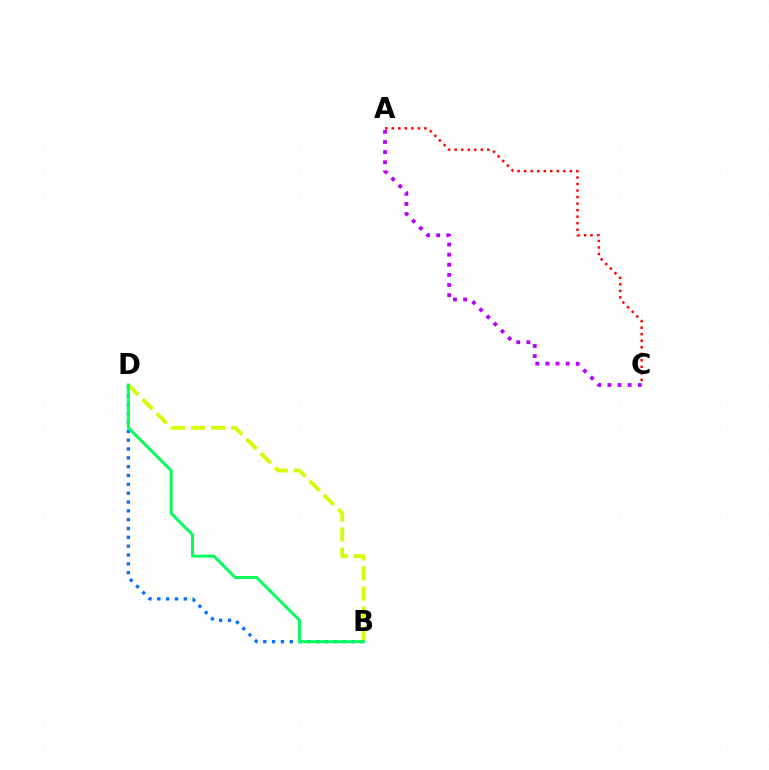{('B', 'D'): [{'color': '#0074ff', 'line_style': 'dotted', 'thickness': 2.4}, {'color': '#d1ff00', 'line_style': 'dashed', 'thickness': 2.73}, {'color': '#00ff5c', 'line_style': 'solid', 'thickness': 2.12}], ('A', 'C'): [{'color': '#ff0000', 'line_style': 'dotted', 'thickness': 1.77}, {'color': '#b900ff', 'line_style': 'dotted', 'thickness': 2.75}]}